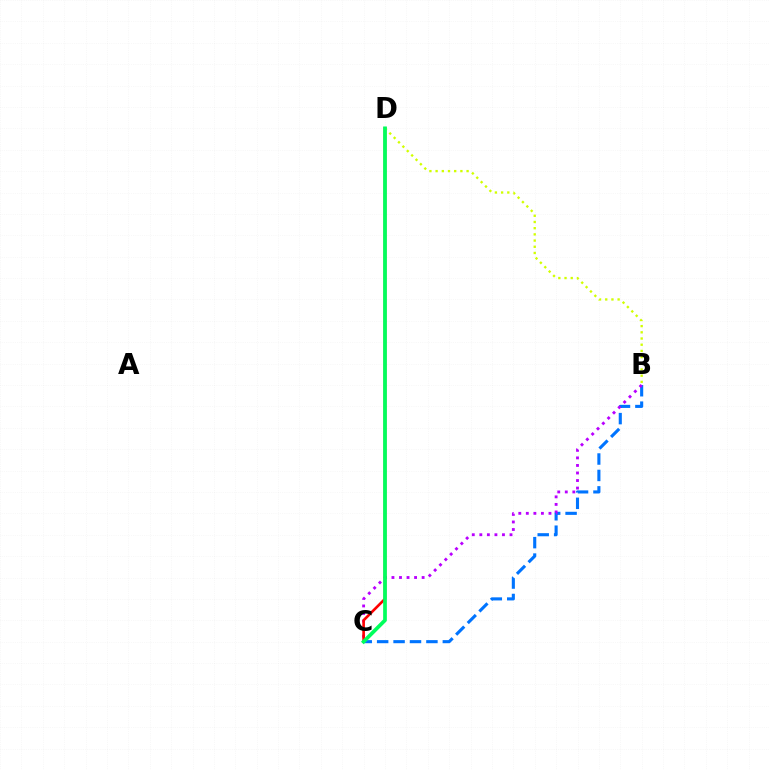{('B', 'C'): [{'color': '#0074ff', 'line_style': 'dashed', 'thickness': 2.23}, {'color': '#b900ff', 'line_style': 'dotted', 'thickness': 2.05}], ('C', 'D'): [{'color': '#ff0000', 'line_style': 'solid', 'thickness': 1.9}, {'color': '#00ff5c', 'line_style': 'solid', 'thickness': 2.67}], ('B', 'D'): [{'color': '#d1ff00', 'line_style': 'dotted', 'thickness': 1.68}]}